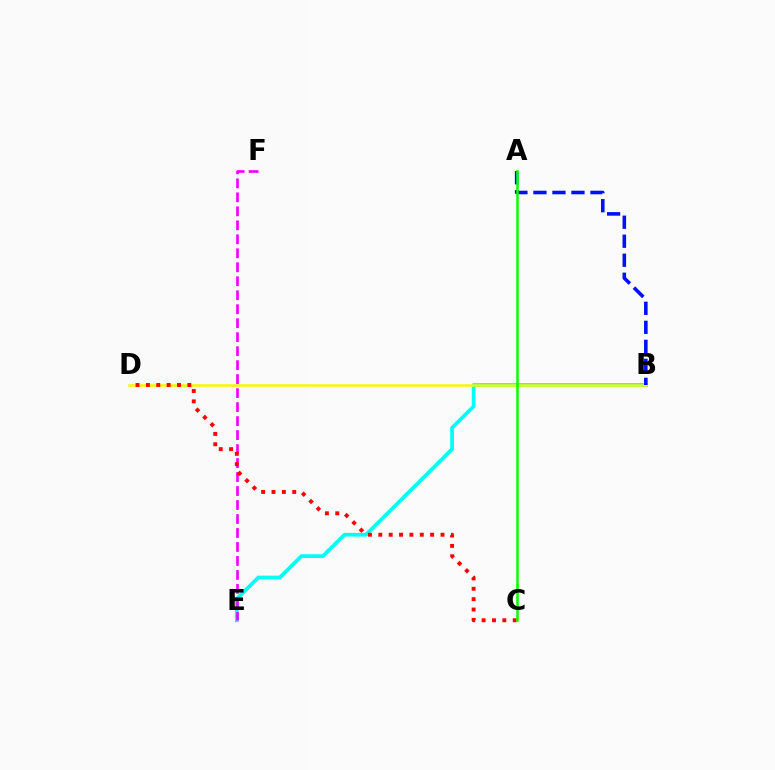{('B', 'E'): [{'color': '#00fff6', 'line_style': 'solid', 'thickness': 2.68}], ('B', 'D'): [{'color': '#fcf500', 'line_style': 'solid', 'thickness': 1.82}], ('E', 'F'): [{'color': '#ee00ff', 'line_style': 'dashed', 'thickness': 1.9}], ('C', 'D'): [{'color': '#ff0000', 'line_style': 'dotted', 'thickness': 2.82}], ('A', 'B'): [{'color': '#0010ff', 'line_style': 'dashed', 'thickness': 2.58}], ('A', 'C'): [{'color': '#08ff00', 'line_style': 'solid', 'thickness': 1.82}]}